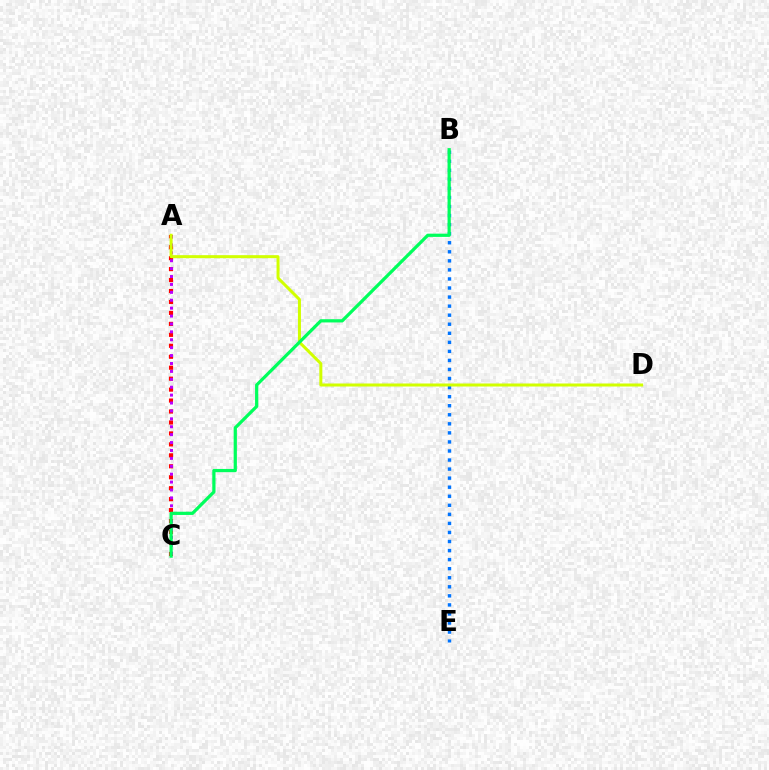{('A', 'C'): [{'color': '#ff0000', 'line_style': 'dotted', 'thickness': 2.98}, {'color': '#b900ff', 'line_style': 'dotted', 'thickness': 2.15}], ('B', 'E'): [{'color': '#0074ff', 'line_style': 'dotted', 'thickness': 2.46}], ('A', 'D'): [{'color': '#d1ff00', 'line_style': 'solid', 'thickness': 2.17}], ('B', 'C'): [{'color': '#00ff5c', 'line_style': 'solid', 'thickness': 2.32}]}